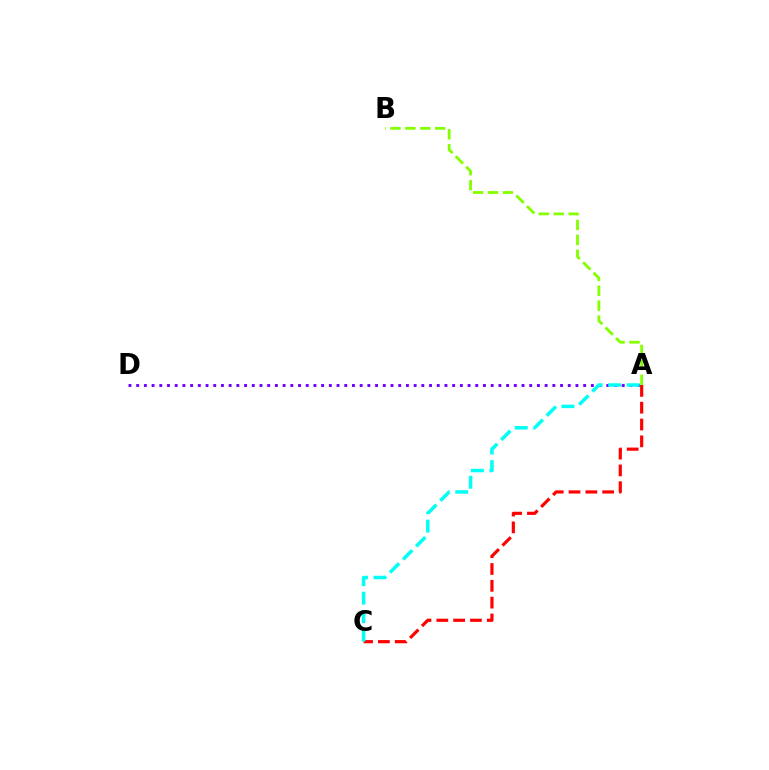{('A', 'B'): [{'color': '#84ff00', 'line_style': 'dashed', 'thickness': 2.03}], ('A', 'D'): [{'color': '#7200ff', 'line_style': 'dotted', 'thickness': 2.09}], ('A', 'C'): [{'color': '#ff0000', 'line_style': 'dashed', 'thickness': 2.29}, {'color': '#00fff6', 'line_style': 'dashed', 'thickness': 2.52}]}